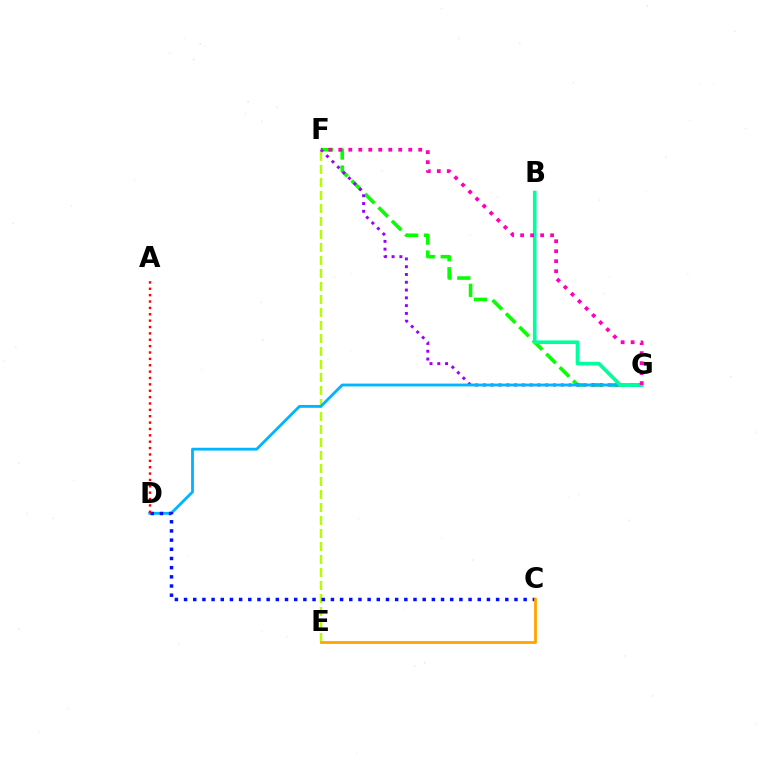{('F', 'G'): [{'color': '#08ff00', 'line_style': 'dashed', 'thickness': 2.58}, {'color': '#9b00ff', 'line_style': 'dotted', 'thickness': 2.12}, {'color': '#ff00bd', 'line_style': 'dotted', 'thickness': 2.71}], ('E', 'F'): [{'color': '#b3ff00', 'line_style': 'dashed', 'thickness': 1.77}], ('D', 'G'): [{'color': '#00b5ff', 'line_style': 'solid', 'thickness': 2.03}], ('C', 'D'): [{'color': '#0010ff', 'line_style': 'dotted', 'thickness': 2.49}], ('C', 'E'): [{'color': '#ffa500', 'line_style': 'solid', 'thickness': 2.04}], ('A', 'D'): [{'color': '#ff0000', 'line_style': 'dotted', 'thickness': 1.73}], ('B', 'G'): [{'color': '#00ff9d', 'line_style': 'solid', 'thickness': 2.62}]}